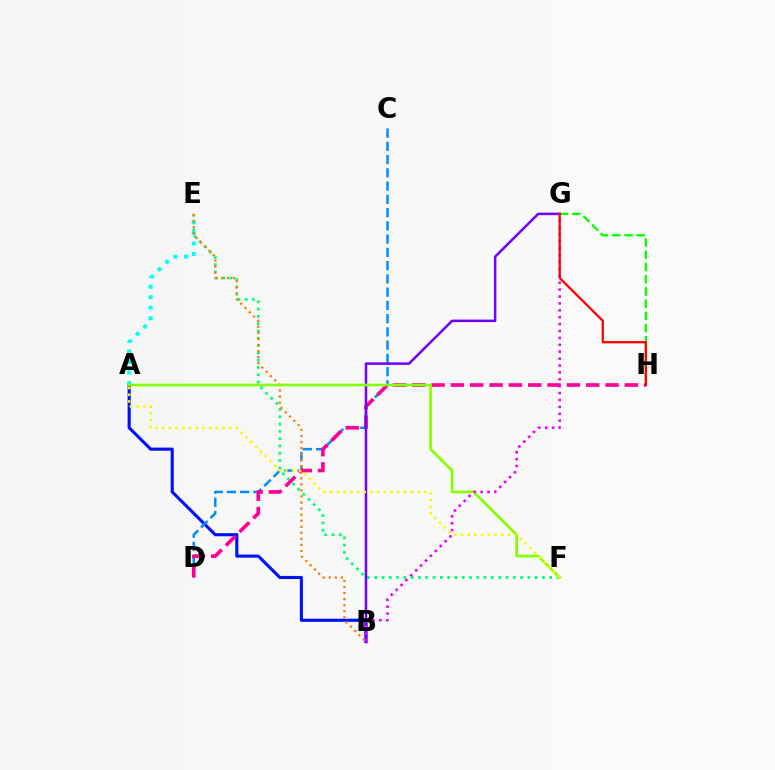{('A', 'B'): [{'color': '#0010ff', 'line_style': 'solid', 'thickness': 2.24}], ('C', 'D'): [{'color': '#008cff', 'line_style': 'dashed', 'thickness': 1.8}], ('E', 'F'): [{'color': '#00ff74', 'line_style': 'dotted', 'thickness': 1.98}], ('A', 'E'): [{'color': '#00fff6', 'line_style': 'dotted', 'thickness': 2.86}], ('D', 'H'): [{'color': '#ff0094', 'line_style': 'dashed', 'thickness': 2.63}], ('B', 'G'): [{'color': '#7200ff', 'line_style': 'solid', 'thickness': 1.81}, {'color': '#ee00ff', 'line_style': 'dotted', 'thickness': 1.87}], ('B', 'E'): [{'color': '#ff7c00', 'line_style': 'dotted', 'thickness': 1.64}], ('G', 'H'): [{'color': '#08ff00', 'line_style': 'dashed', 'thickness': 1.66}, {'color': '#ff0000', 'line_style': 'solid', 'thickness': 1.63}], ('A', 'F'): [{'color': '#84ff00', 'line_style': 'solid', 'thickness': 1.91}, {'color': '#fcf500', 'line_style': 'dotted', 'thickness': 1.82}]}